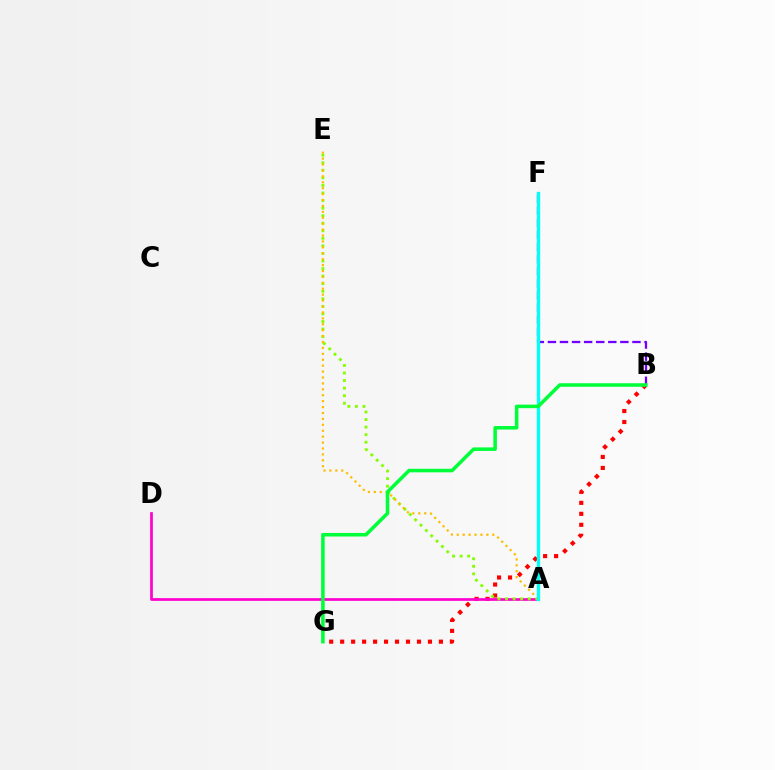{('A', 'F'): [{'color': '#004bff', 'line_style': 'solid', 'thickness': 2.18}, {'color': '#00fff6', 'line_style': 'solid', 'thickness': 2.37}], ('B', 'G'): [{'color': '#ff0000', 'line_style': 'dotted', 'thickness': 2.98}, {'color': '#00ff39', 'line_style': 'solid', 'thickness': 2.55}], ('A', 'D'): [{'color': '#ff00cf', 'line_style': 'solid', 'thickness': 1.95}], ('B', 'F'): [{'color': '#7200ff', 'line_style': 'dashed', 'thickness': 1.64}], ('A', 'E'): [{'color': '#84ff00', 'line_style': 'dotted', 'thickness': 2.05}, {'color': '#ffbd00', 'line_style': 'dotted', 'thickness': 1.61}]}